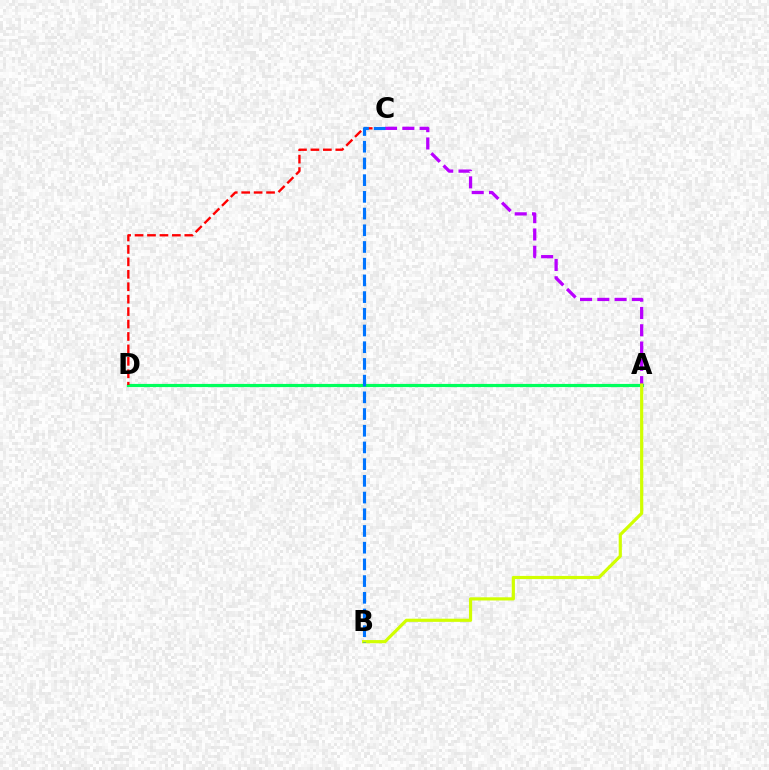{('A', 'D'): [{'color': '#00ff5c', 'line_style': 'solid', 'thickness': 2.28}], ('C', 'D'): [{'color': '#ff0000', 'line_style': 'dashed', 'thickness': 1.69}], ('A', 'C'): [{'color': '#b900ff', 'line_style': 'dashed', 'thickness': 2.35}], ('A', 'B'): [{'color': '#d1ff00', 'line_style': 'solid', 'thickness': 2.28}], ('B', 'C'): [{'color': '#0074ff', 'line_style': 'dashed', 'thickness': 2.27}]}